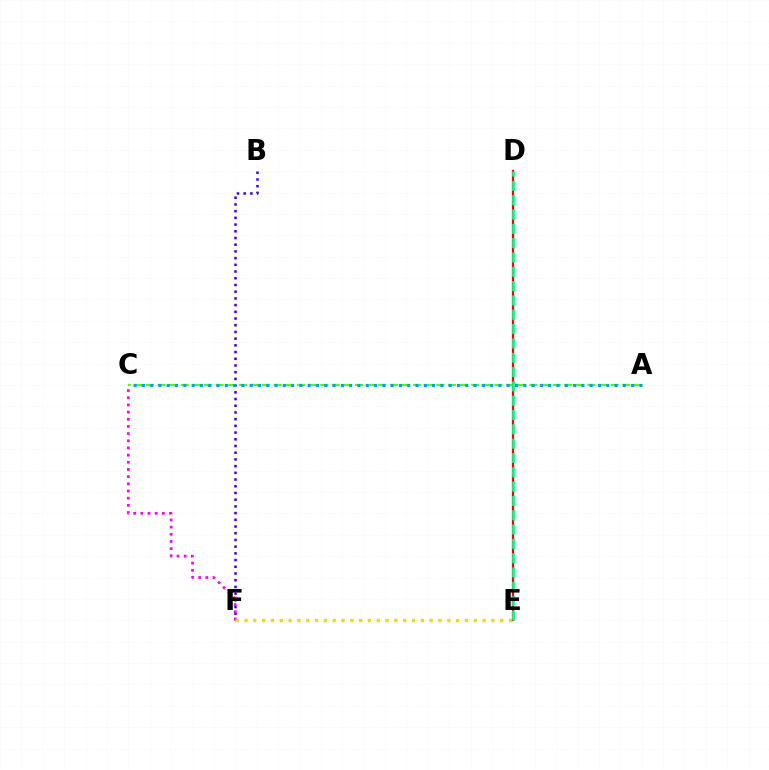{('B', 'F'): [{'color': '#3700ff', 'line_style': 'dotted', 'thickness': 1.82}], ('C', 'F'): [{'color': '#ff00ed', 'line_style': 'dotted', 'thickness': 1.95}], ('E', 'F'): [{'color': '#ffd500', 'line_style': 'dotted', 'thickness': 2.4}], ('A', 'C'): [{'color': '#4fff00', 'line_style': 'dashed', 'thickness': 1.58}, {'color': '#009eff', 'line_style': 'dotted', 'thickness': 2.25}], ('D', 'E'): [{'color': '#ff0000', 'line_style': 'solid', 'thickness': 1.63}, {'color': '#00ff86', 'line_style': 'dashed', 'thickness': 1.95}]}